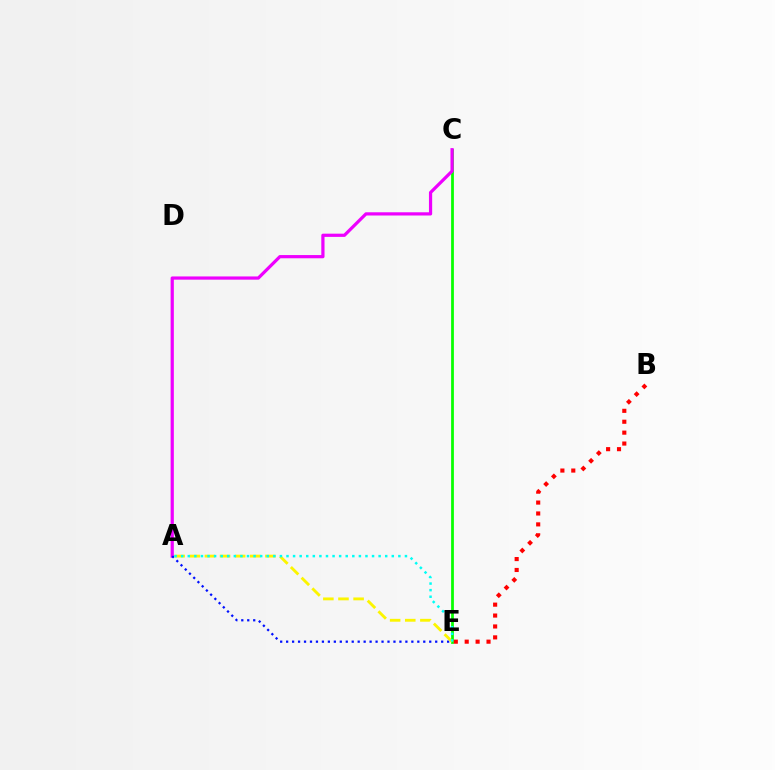{('C', 'E'): [{'color': '#08ff00', 'line_style': 'solid', 'thickness': 1.98}], ('A', 'C'): [{'color': '#ee00ff', 'line_style': 'solid', 'thickness': 2.32}], ('B', 'E'): [{'color': '#ff0000', 'line_style': 'dotted', 'thickness': 2.96}], ('A', 'E'): [{'color': '#0010ff', 'line_style': 'dotted', 'thickness': 1.62}, {'color': '#fcf500', 'line_style': 'dashed', 'thickness': 2.05}, {'color': '#00fff6', 'line_style': 'dotted', 'thickness': 1.79}]}